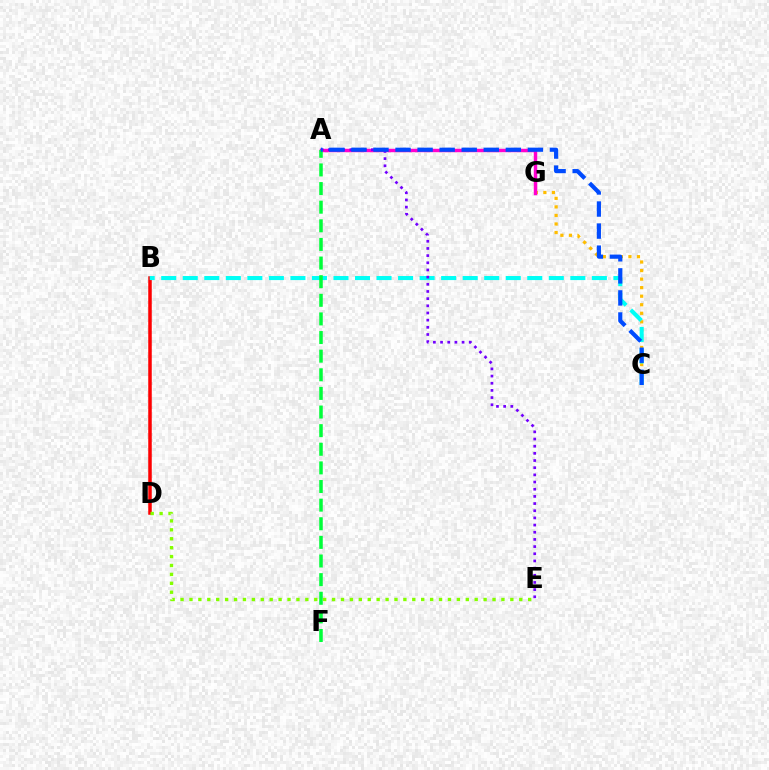{('C', 'G'): [{'color': '#ffbd00', 'line_style': 'dotted', 'thickness': 2.32}], ('B', 'D'): [{'color': '#ff0000', 'line_style': 'solid', 'thickness': 2.52}], ('B', 'C'): [{'color': '#00fff6', 'line_style': 'dashed', 'thickness': 2.93}], ('D', 'E'): [{'color': '#84ff00', 'line_style': 'dotted', 'thickness': 2.42}], ('A', 'G'): [{'color': '#ff00cf', 'line_style': 'solid', 'thickness': 2.48}], ('A', 'E'): [{'color': '#7200ff', 'line_style': 'dotted', 'thickness': 1.95}], ('A', 'F'): [{'color': '#00ff39', 'line_style': 'dashed', 'thickness': 2.53}], ('A', 'C'): [{'color': '#004bff', 'line_style': 'dashed', 'thickness': 3.0}]}